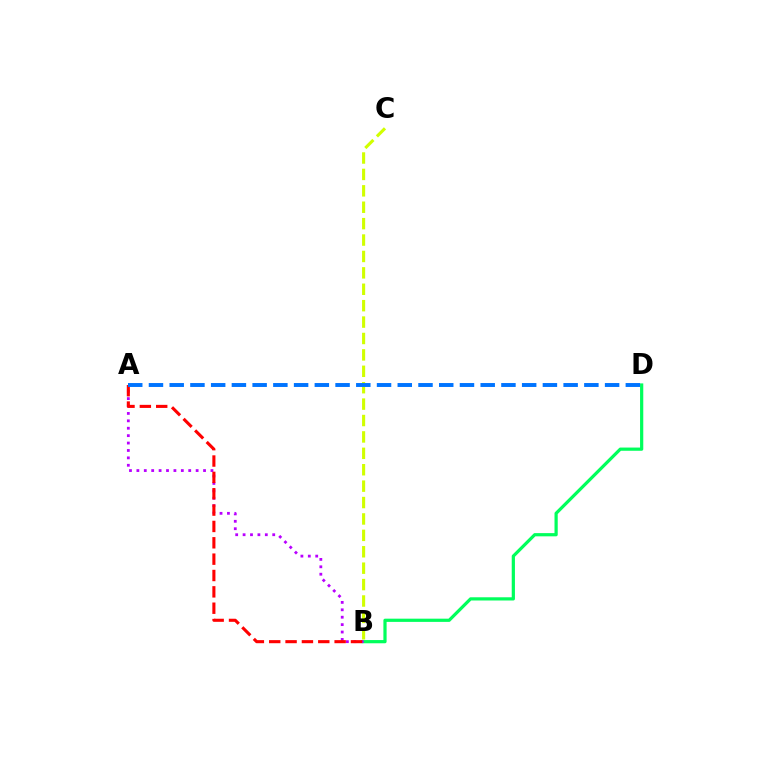{('B', 'D'): [{'color': '#00ff5c', 'line_style': 'solid', 'thickness': 2.31}], ('A', 'B'): [{'color': '#b900ff', 'line_style': 'dotted', 'thickness': 2.01}, {'color': '#ff0000', 'line_style': 'dashed', 'thickness': 2.22}], ('B', 'C'): [{'color': '#d1ff00', 'line_style': 'dashed', 'thickness': 2.23}], ('A', 'D'): [{'color': '#0074ff', 'line_style': 'dashed', 'thickness': 2.82}]}